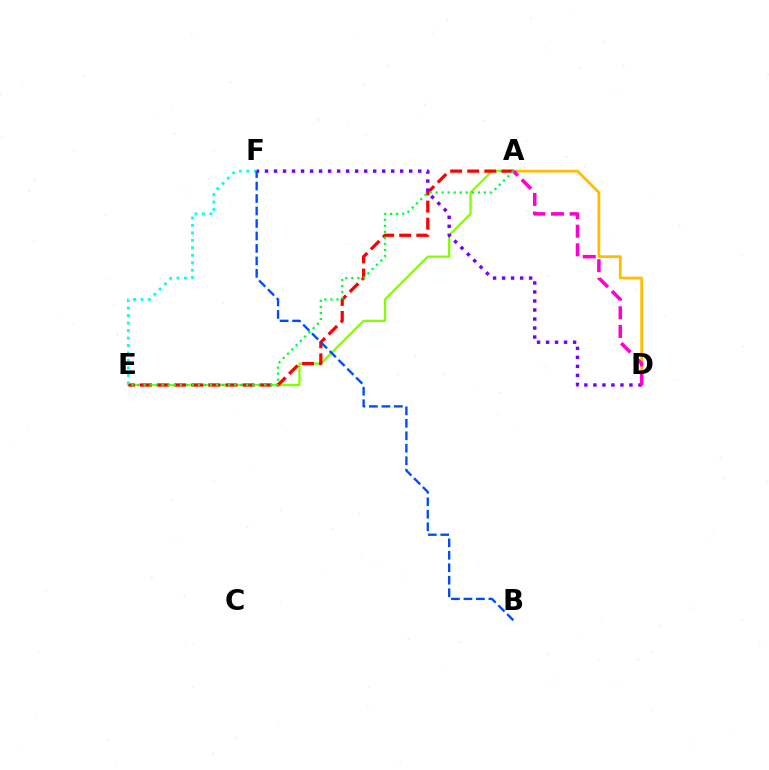{('A', 'D'): [{'color': '#ffbd00', 'line_style': 'solid', 'thickness': 1.99}, {'color': '#ff00cf', 'line_style': 'dashed', 'thickness': 2.53}], ('A', 'E'): [{'color': '#84ff00', 'line_style': 'solid', 'thickness': 1.65}, {'color': '#ff0000', 'line_style': 'dashed', 'thickness': 2.32}, {'color': '#00ff39', 'line_style': 'dotted', 'thickness': 1.64}], ('E', 'F'): [{'color': '#00fff6', 'line_style': 'dotted', 'thickness': 2.03}], ('D', 'F'): [{'color': '#7200ff', 'line_style': 'dotted', 'thickness': 2.45}], ('B', 'F'): [{'color': '#004bff', 'line_style': 'dashed', 'thickness': 1.69}]}